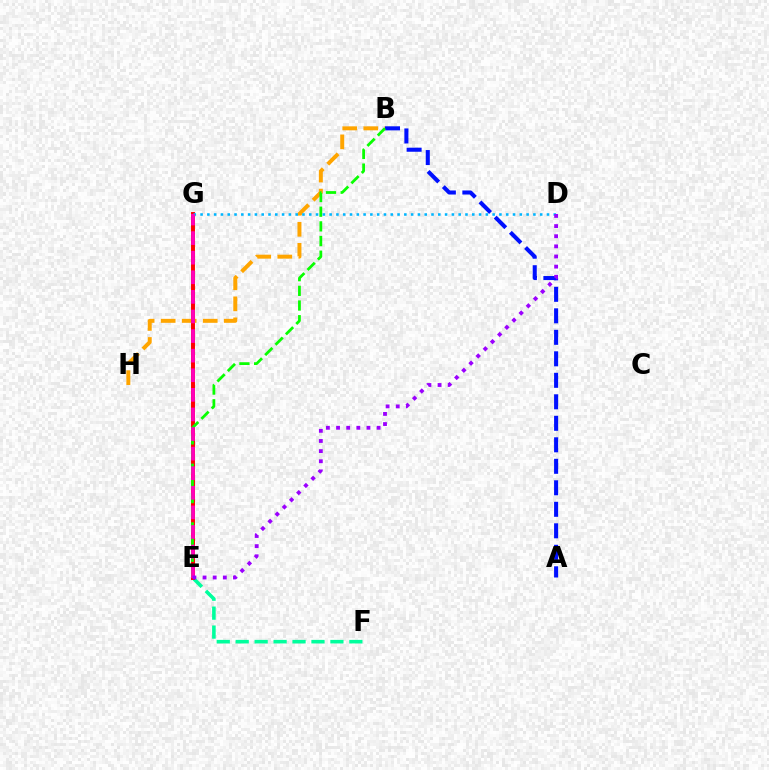{('E', 'F'): [{'color': '#00ff9d', 'line_style': 'dashed', 'thickness': 2.57}], ('A', 'B'): [{'color': '#0010ff', 'line_style': 'dashed', 'thickness': 2.92}], ('B', 'H'): [{'color': '#ffa500', 'line_style': 'dashed', 'thickness': 2.86}], ('E', 'G'): [{'color': '#b3ff00', 'line_style': 'dotted', 'thickness': 2.2}, {'color': '#ff0000', 'line_style': 'solid', 'thickness': 2.84}, {'color': '#ff00bd', 'line_style': 'dashed', 'thickness': 2.66}], ('B', 'E'): [{'color': '#08ff00', 'line_style': 'dashed', 'thickness': 1.99}], ('D', 'G'): [{'color': '#00b5ff', 'line_style': 'dotted', 'thickness': 1.85}], ('D', 'E'): [{'color': '#9b00ff', 'line_style': 'dotted', 'thickness': 2.75}]}